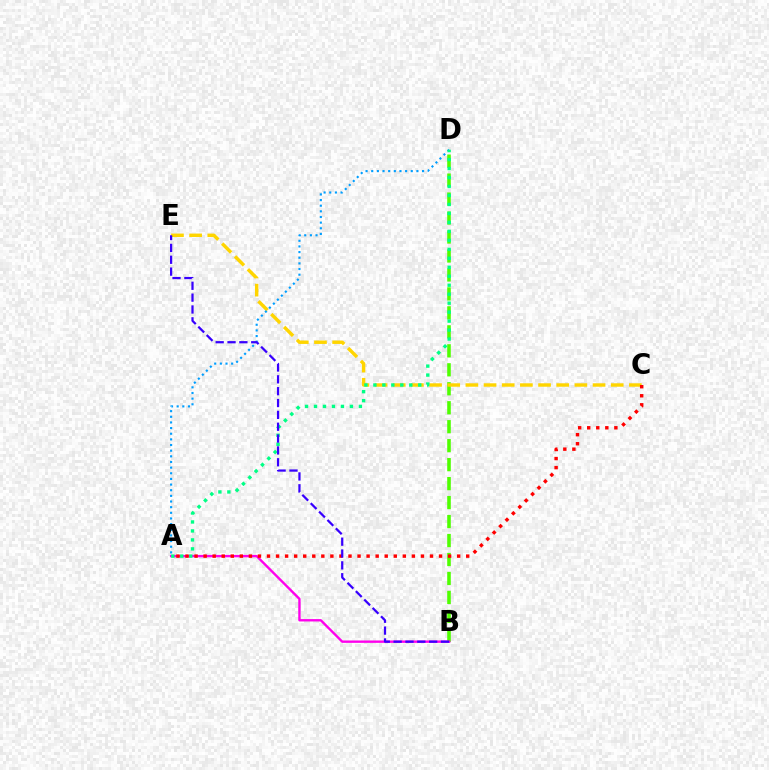{('B', 'D'): [{'color': '#4fff00', 'line_style': 'dashed', 'thickness': 2.58}], ('C', 'E'): [{'color': '#ffd500', 'line_style': 'dashed', 'thickness': 2.47}], ('A', 'D'): [{'color': '#009eff', 'line_style': 'dotted', 'thickness': 1.53}, {'color': '#00ff86', 'line_style': 'dotted', 'thickness': 2.44}], ('A', 'B'): [{'color': '#ff00ed', 'line_style': 'solid', 'thickness': 1.71}], ('A', 'C'): [{'color': '#ff0000', 'line_style': 'dotted', 'thickness': 2.46}], ('B', 'E'): [{'color': '#3700ff', 'line_style': 'dashed', 'thickness': 1.61}]}